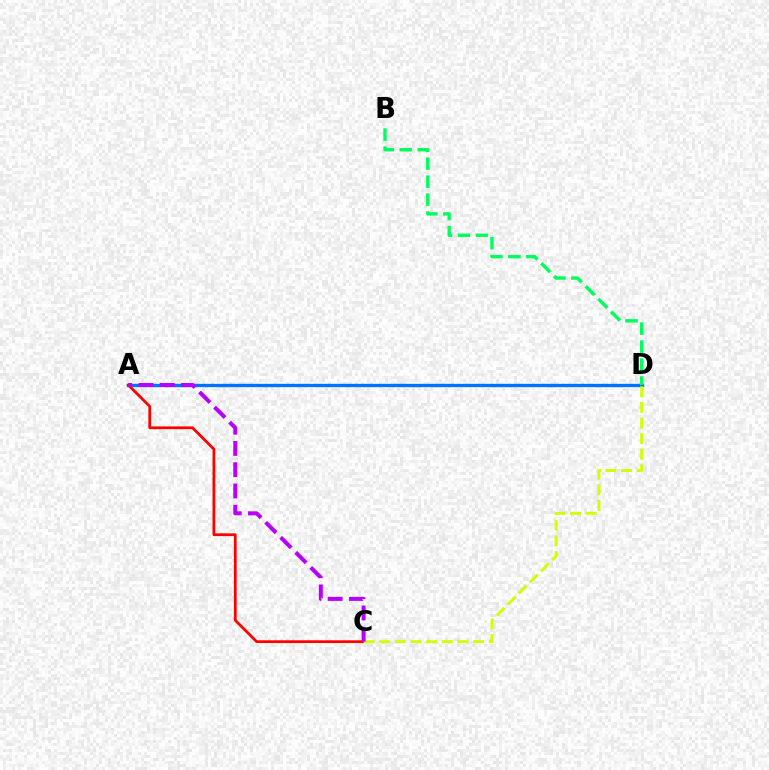{('A', 'D'): [{'color': '#0074ff', 'line_style': 'solid', 'thickness': 2.39}], ('A', 'C'): [{'color': '#ff0000', 'line_style': 'solid', 'thickness': 1.99}, {'color': '#b900ff', 'line_style': 'dashed', 'thickness': 2.89}], ('C', 'D'): [{'color': '#d1ff00', 'line_style': 'dashed', 'thickness': 2.13}], ('B', 'D'): [{'color': '#00ff5c', 'line_style': 'dashed', 'thickness': 2.44}]}